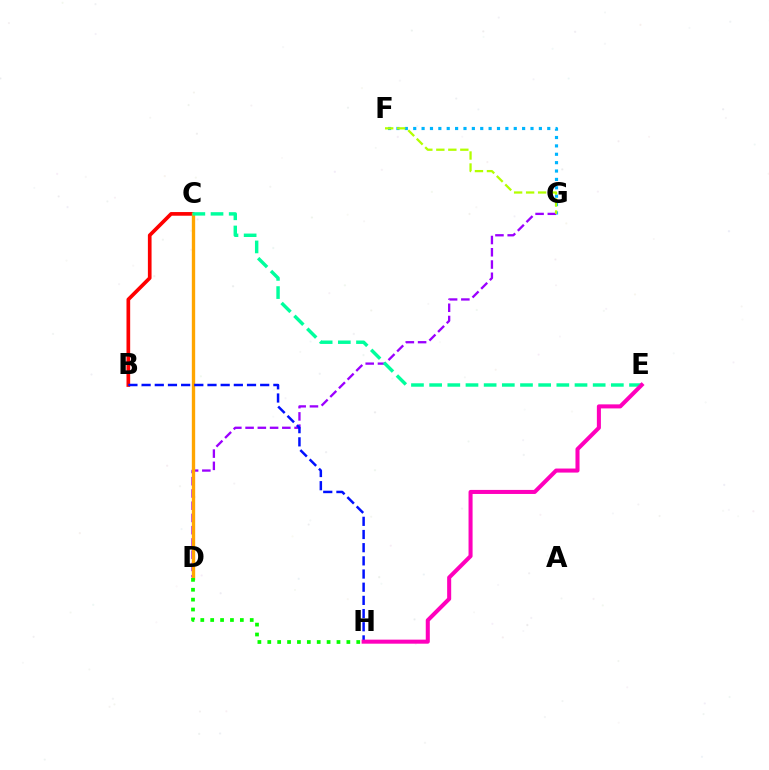{('F', 'G'): [{'color': '#00b5ff', 'line_style': 'dotted', 'thickness': 2.28}, {'color': '#b3ff00', 'line_style': 'dashed', 'thickness': 1.63}], ('B', 'C'): [{'color': '#ff0000', 'line_style': 'solid', 'thickness': 2.65}], ('D', 'G'): [{'color': '#9b00ff', 'line_style': 'dashed', 'thickness': 1.66}], ('C', 'D'): [{'color': '#ffa500', 'line_style': 'solid', 'thickness': 2.41}], ('D', 'H'): [{'color': '#08ff00', 'line_style': 'dotted', 'thickness': 2.69}], ('B', 'H'): [{'color': '#0010ff', 'line_style': 'dashed', 'thickness': 1.79}], ('C', 'E'): [{'color': '#00ff9d', 'line_style': 'dashed', 'thickness': 2.47}], ('E', 'H'): [{'color': '#ff00bd', 'line_style': 'solid', 'thickness': 2.91}]}